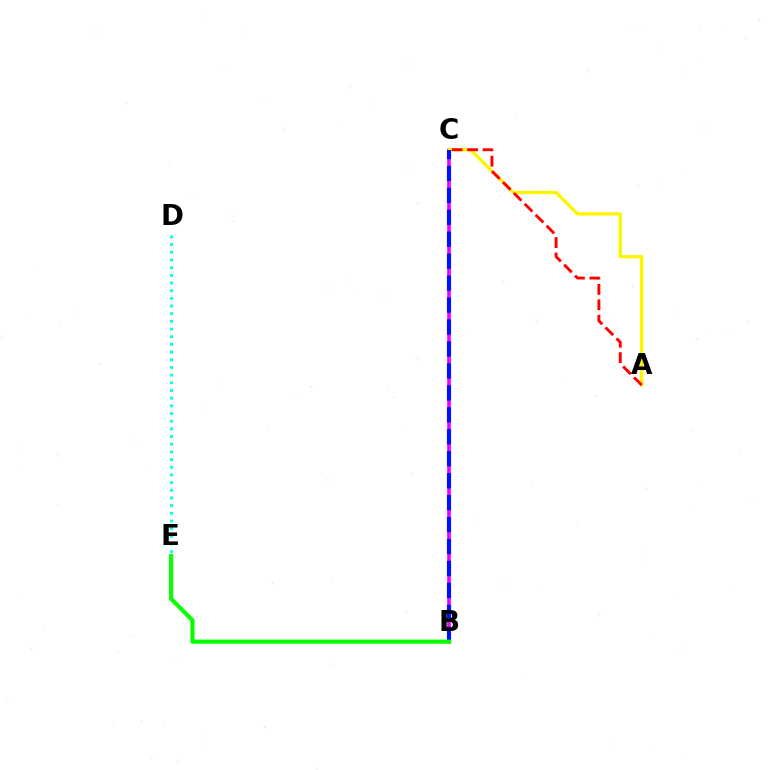{('B', 'C'): [{'color': '#ee00ff', 'line_style': 'solid', 'thickness': 2.58}, {'color': '#0010ff', 'line_style': 'dashed', 'thickness': 2.98}], ('A', 'C'): [{'color': '#fcf500', 'line_style': 'solid', 'thickness': 2.38}, {'color': '#ff0000', 'line_style': 'dashed', 'thickness': 2.09}], ('D', 'E'): [{'color': '#00fff6', 'line_style': 'dotted', 'thickness': 2.09}], ('B', 'E'): [{'color': '#08ff00', 'line_style': 'solid', 'thickness': 2.98}]}